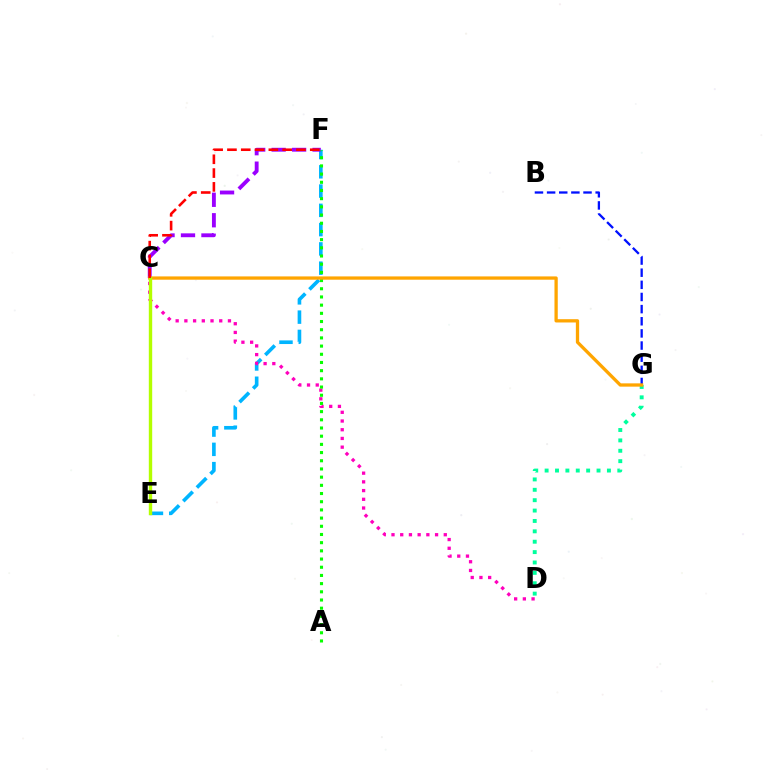{('E', 'F'): [{'color': '#00b5ff', 'line_style': 'dashed', 'thickness': 2.62}], ('C', 'F'): [{'color': '#9b00ff', 'line_style': 'dashed', 'thickness': 2.78}, {'color': '#ff0000', 'line_style': 'dashed', 'thickness': 1.87}], ('C', 'D'): [{'color': '#ff00bd', 'line_style': 'dotted', 'thickness': 2.37}], ('B', 'G'): [{'color': '#0010ff', 'line_style': 'dashed', 'thickness': 1.65}], ('D', 'G'): [{'color': '#00ff9d', 'line_style': 'dotted', 'thickness': 2.82}], ('A', 'F'): [{'color': '#08ff00', 'line_style': 'dotted', 'thickness': 2.23}], ('C', 'G'): [{'color': '#ffa500', 'line_style': 'solid', 'thickness': 2.37}], ('C', 'E'): [{'color': '#b3ff00', 'line_style': 'solid', 'thickness': 2.44}]}